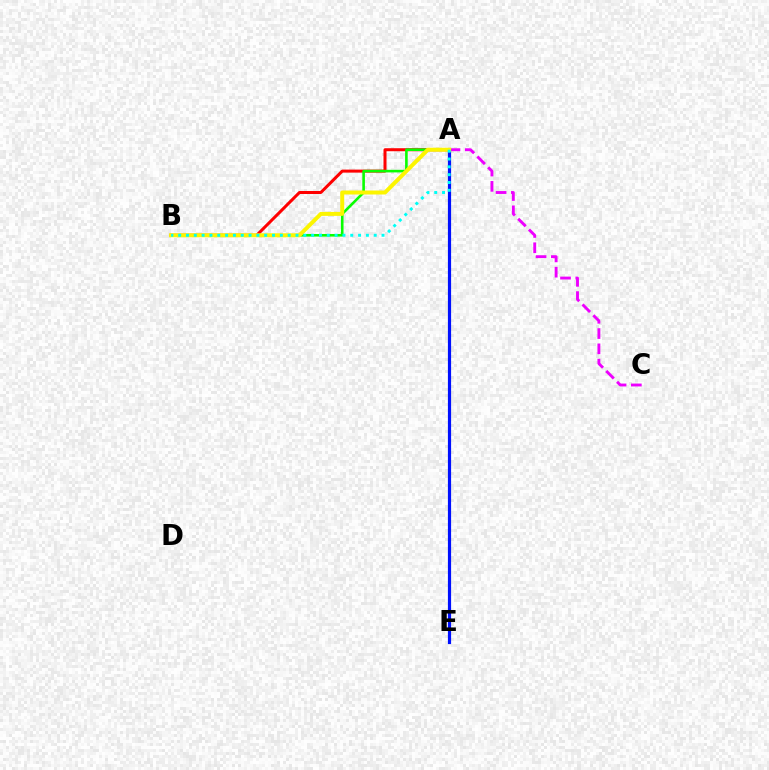{('A', 'C'): [{'color': '#ee00ff', 'line_style': 'dashed', 'thickness': 2.07}], ('A', 'B'): [{'color': '#ff0000', 'line_style': 'solid', 'thickness': 2.17}, {'color': '#08ff00', 'line_style': 'solid', 'thickness': 1.87}, {'color': '#fcf500', 'line_style': 'solid', 'thickness': 2.87}, {'color': '#00fff6', 'line_style': 'dotted', 'thickness': 2.13}], ('A', 'E'): [{'color': '#0010ff', 'line_style': 'solid', 'thickness': 2.29}]}